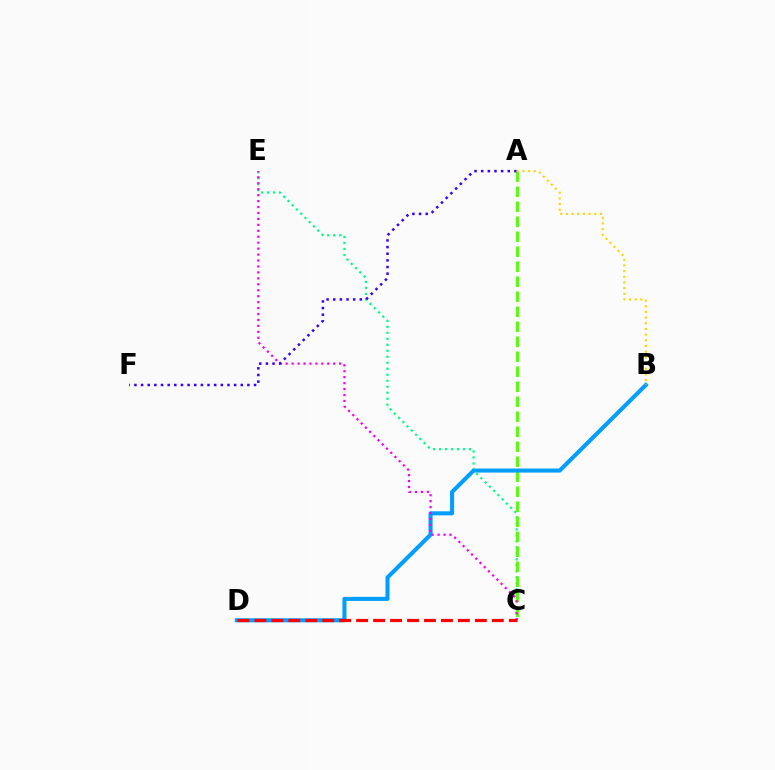{('C', 'E'): [{'color': '#00ff86', 'line_style': 'dotted', 'thickness': 1.63}, {'color': '#ff00ed', 'line_style': 'dotted', 'thickness': 1.61}], ('A', 'C'): [{'color': '#4fff00', 'line_style': 'dashed', 'thickness': 2.04}], ('B', 'D'): [{'color': '#009eff', 'line_style': 'solid', 'thickness': 2.92}], ('A', 'F'): [{'color': '#3700ff', 'line_style': 'dotted', 'thickness': 1.81}], ('C', 'D'): [{'color': '#ff0000', 'line_style': 'dashed', 'thickness': 2.3}], ('A', 'B'): [{'color': '#ffd500', 'line_style': 'dotted', 'thickness': 1.54}]}